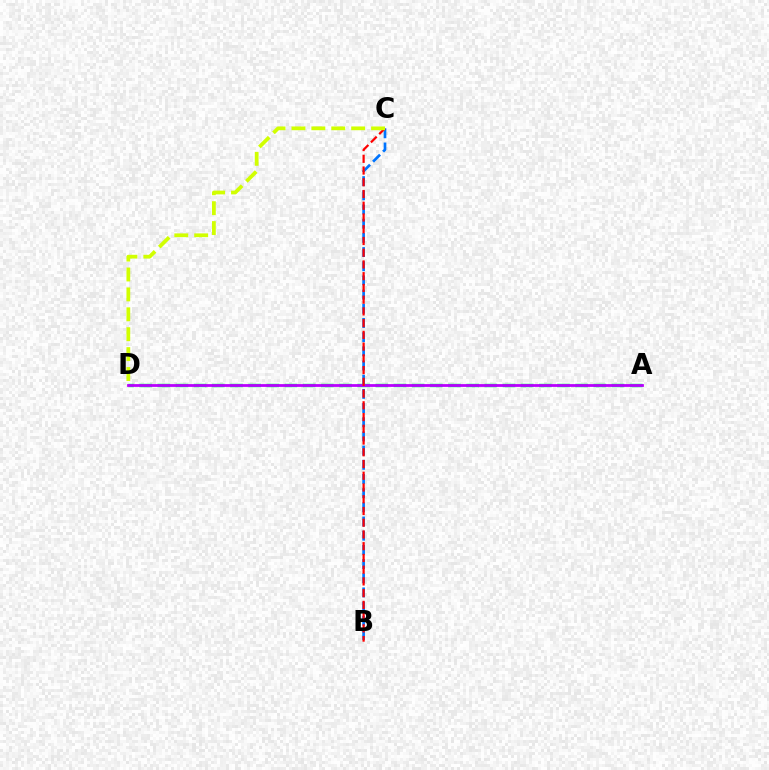{('B', 'C'): [{'color': '#0074ff', 'line_style': 'dashed', 'thickness': 1.93}, {'color': '#ff0000', 'line_style': 'dashed', 'thickness': 1.59}], ('A', 'D'): [{'color': '#00ff5c', 'line_style': 'dashed', 'thickness': 2.47}, {'color': '#b900ff', 'line_style': 'solid', 'thickness': 2.0}], ('C', 'D'): [{'color': '#d1ff00', 'line_style': 'dashed', 'thickness': 2.7}]}